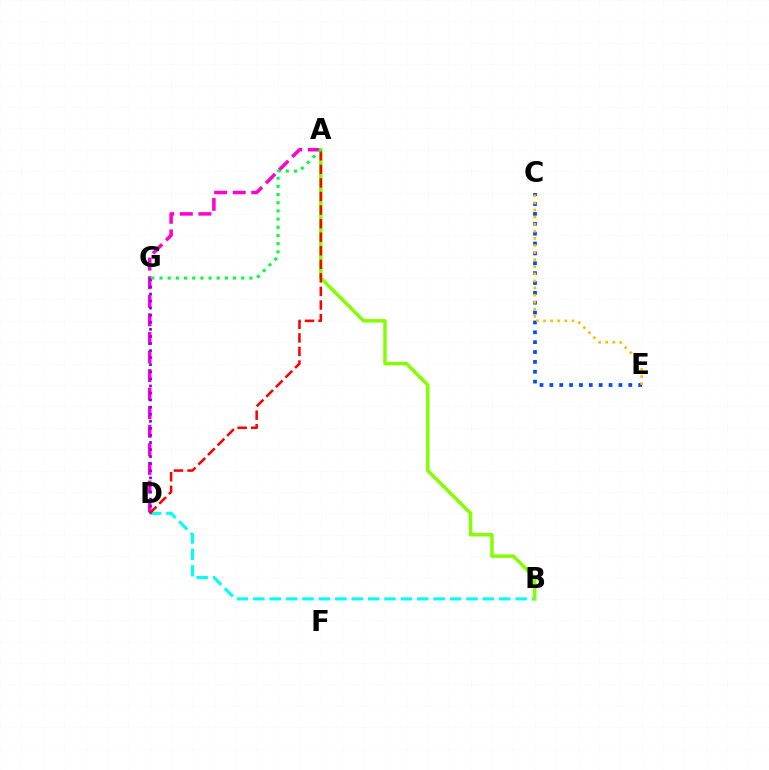{('A', 'D'): [{'color': '#ff00cf', 'line_style': 'dashed', 'thickness': 2.52}, {'color': '#ff0000', 'line_style': 'dashed', 'thickness': 1.84}], ('C', 'E'): [{'color': '#004bff', 'line_style': 'dotted', 'thickness': 2.68}, {'color': '#ffbd00', 'line_style': 'dotted', 'thickness': 1.93}], ('B', 'D'): [{'color': '#00fff6', 'line_style': 'dashed', 'thickness': 2.23}], ('A', 'B'): [{'color': '#84ff00', 'line_style': 'solid', 'thickness': 2.51}], ('D', 'G'): [{'color': '#7200ff', 'line_style': 'dotted', 'thickness': 1.92}], ('A', 'G'): [{'color': '#00ff39', 'line_style': 'dotted', 'thickness': 2.22}]}